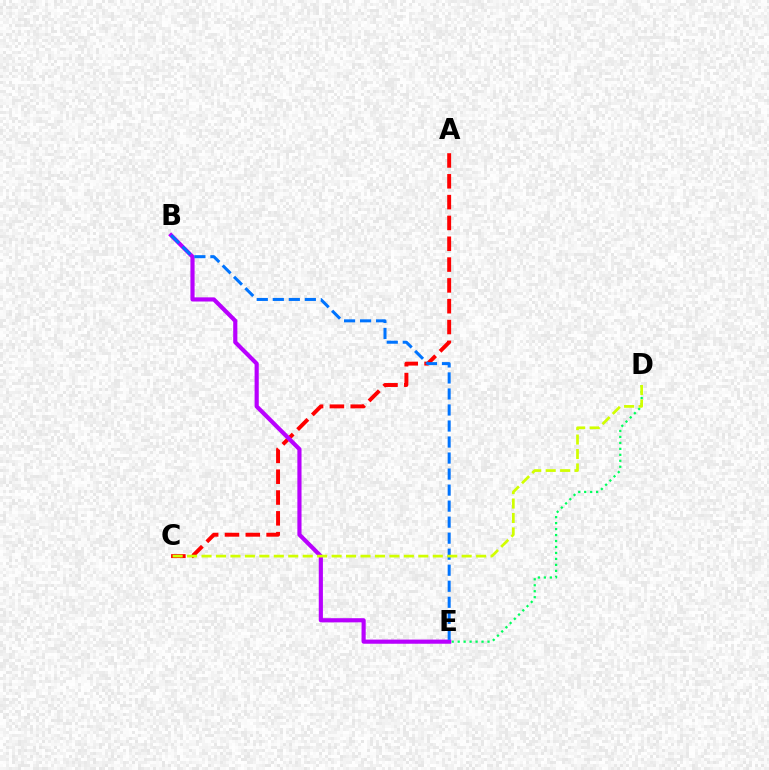{('D', 'E'): [{'color': '#00ff5c', 'line_style': 'dotted', 'thickness': 1.62}], ('A', 'C'): [{'color': '#ff0000', 'line_style': 'dashed', 'thickness': 2.83}], ('B', 'E'): [{'color': '#b900ff', 'line_style': 'solid', 'thickness': 2.99}, {'color': '#0074ff', 'line_style': 'dashed', 'thickness': 2.18}], ('C', 'D'): [{'color': '#d1ff00', 'line_style': 'dashed', 'thickness': 1.96}]}